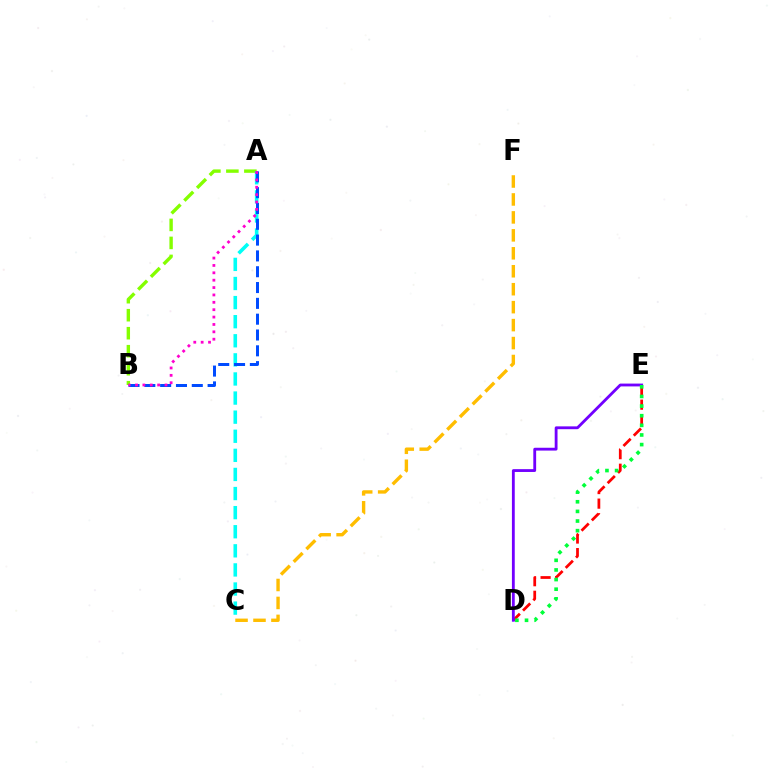{('D', 'E'): [{'color': '#ff0000', 'line_style': 'dashed', 'thickness': 1.98}, {'color': '#7200ff', 'line_style': 'solid', 'thickness': 2.04}, {'color': '#00ff39', 'line_style': 'dotted', 'thickness': 2.62}], ('C', 'F'): [{'color': '#ffbd00', 'line_style': 'dashed', 'thickness': 2.44}], ('A', 'B'): [{'color': '#84ff00', 'line_style': 'dashed', 'thickness': 2.45}, {'color': '#004bff', 'line_style': 'dashed', 'thickness': 2.15}, {'color': '#ff00cf', 'line_style': 'dotted', 'thickness': 2.0}], ('A', 'C'): [{'color': '#00fff6', 'line_style': 'dashed', 'thickness': 2.59}]}